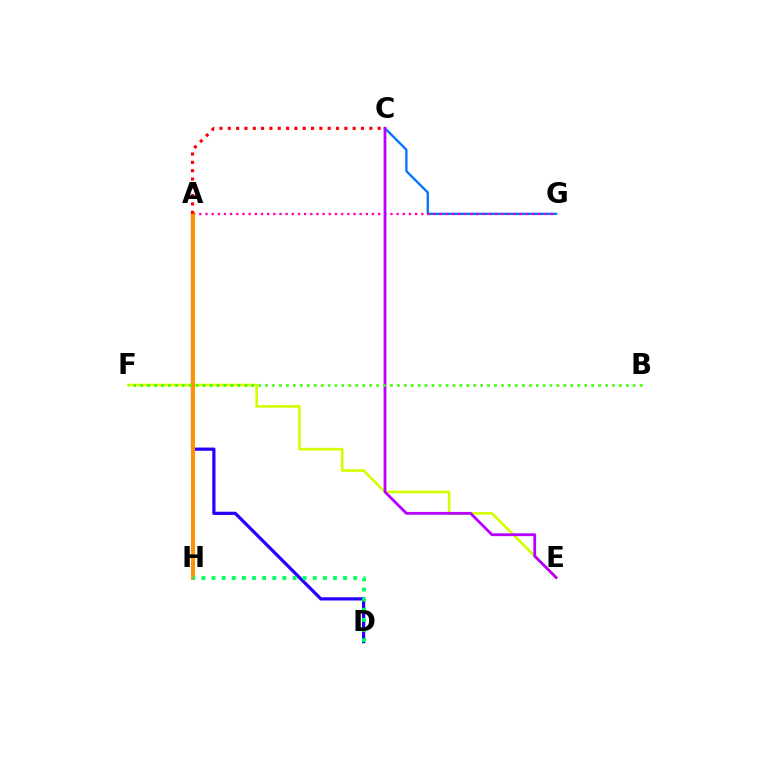{('C', 'G'): [{'color': '#0074ff', 'line_style': 'solid', 'thickness': 1.67}], ('E', 'F'): [{'color': '#d1ff00', 'line_style': 'solid', 'thickness': 1.9}], ('A', 'D'): [{'color': '#2500ff', 'line_style': 'solid', 'thickness': 2.32}], ('A', 'H'): [{'color': '#00fff6', 'line_style': 'dashed', 'thickness': 2.8}, {'color': '#ff9400', 'line_style': 'solid', 'thickness': 2.86}], ('A', 'G'): [{'color': '#ff00ac', 'line_style': 'dotted', 'thickness': 1.68}], ('C', 'E'): [{'color': '#b900ff', 'line_style': 'solid', 'thickness': 2.02}], ('D', 'H'): [{'color': '#00ff5c', 'line_style': 'dotted', 'thickness': 2.75}], ('A', 'C'): [{'color': '#ff0000', 'line_style': 'dotted', 'thickness': 2.26}], ('B', 'F'): [{'color': '#3dff00', 'line_style': 'dotted', 'thickness': 1.88}]}